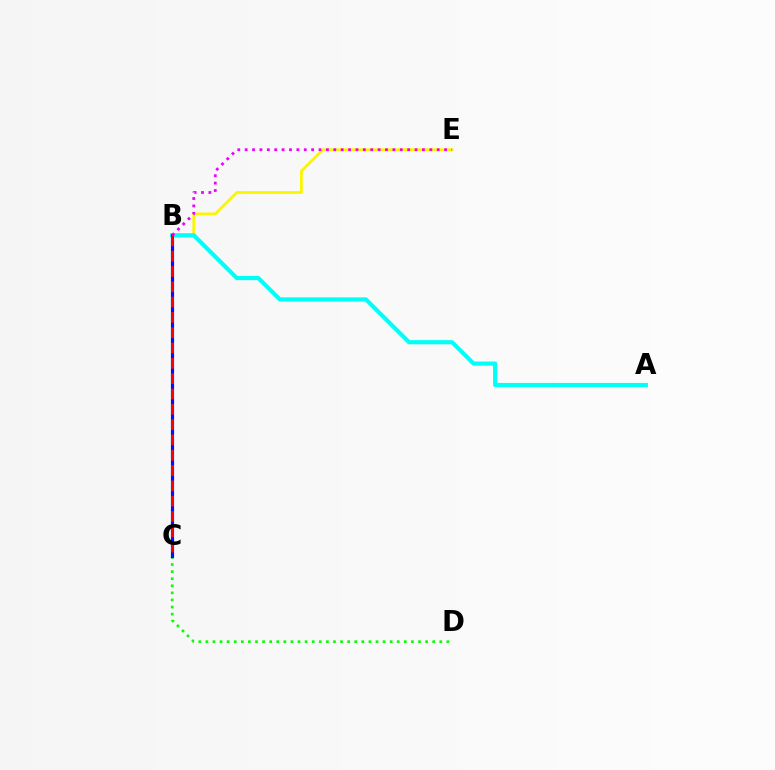{('C', 'D'): [{'color': '#08ff00', 'line_style': 'dotted', 'thickness': 1.93}], ('B', 'E'): [{'color': '#fcf500', 'line_style': 'solid', 'thickness': 1.99}, {'color': '#ee00ff', 'line_style': 'dotted', 'thickness': 2.01}], ('A', 'B'): [{'color': '#00fff6', 'line_style': 'solid', 'thickness': 2.99}], ('B', 'C'): [{'color': '#0010ff', 'line_style': 'solid', 'thickness': 2.29}, {'color': '#ff0000', 'line_style': 'dashed', 'thickness': 2.08}]}